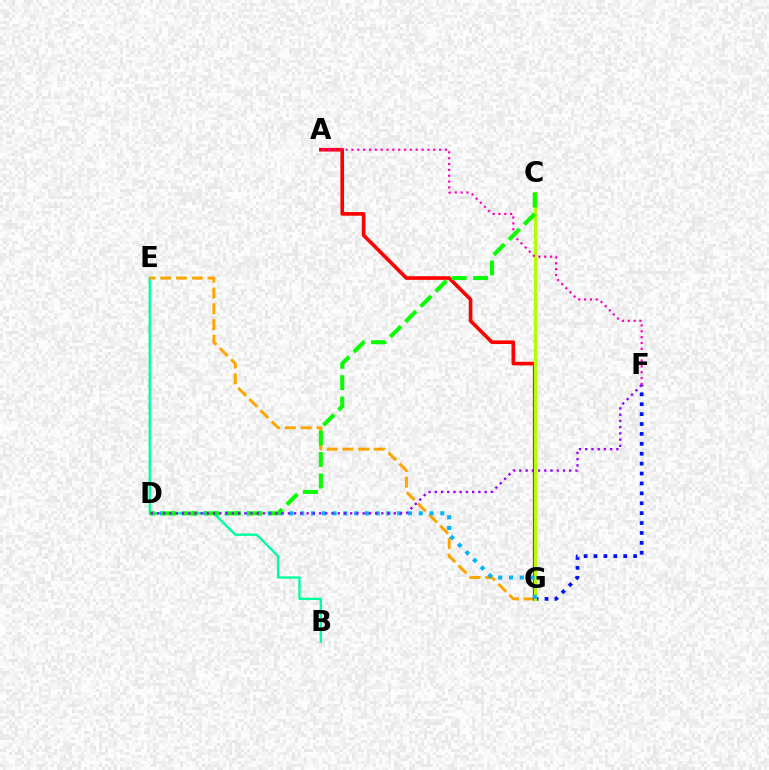{('F', 'G'): [{'color': '#0010ff', 'line_style': 'dotted', 'thickness': 2.69}], ('B', 'E'): [{'color': '#00ff9d', 'line_style': 'solid', 'thickness': 1.69}], ('E', 'G'): [{'color': '#ffa500', 'line_style': 'dashed', 'thickness': 2.14}], ('A', 'G'): [{'color': '#ff0000', 'line_style': 'solid', 'thickness': 2.62}], ('C', 'G'): [{'color': '#b3ff00', 'line_style': 'solid', 'thickness': 2.36}], ('D', 'G'): [{'color': '#00b5ff', 'line_style': 'dotted', 'thickness': 2.93}], ('A', 'F'): [{'color': '#ff00bd', 'line_style': 'dotted', 'thickness': 1.59}], ('C', 'D'): [{'color': '#08ff00', 'line_style': 'dashed', 'thickness': 2.91}], ('D', 'F'): [{'color': '#9b00ff', 'line_style': 'dotted', 'thickness': 1.69}]}